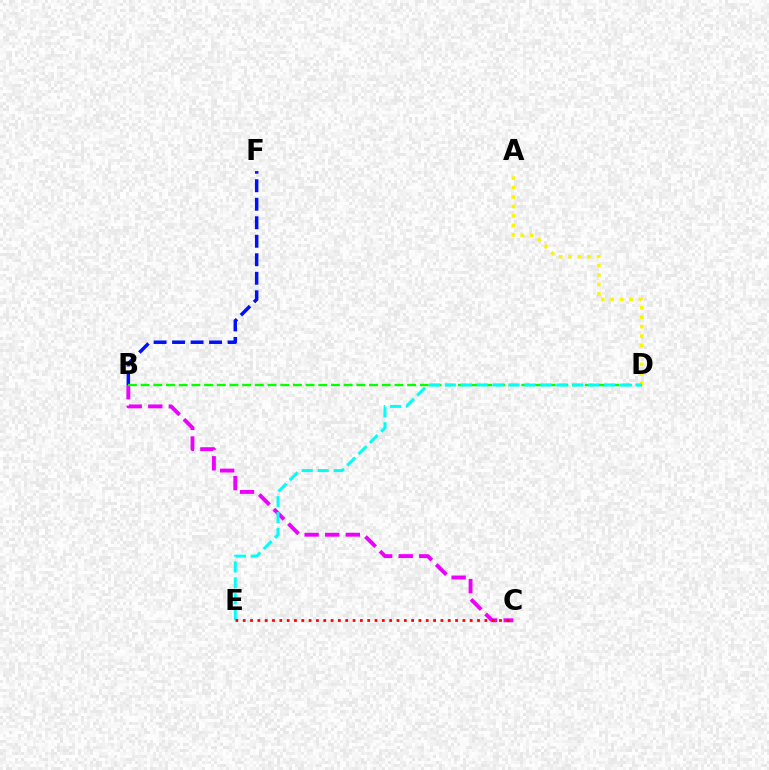{('B', 'F'): [{'color': '#0010ff', 'line_style': 'dashed', 'thickness': 2.51}], ('A', 'D'): [{'color': '#fcf500', 'line_style': 'dotted', 'thickness': 2.56}], ('B', 'C'): [{'color': '#ee00ff', 'line_style': 'dashed', 'thickness': 2.8}], ('B', 'D'): [{'color': '#08ff00', 'line_style': 'dashed', 'thickness': 1.72}], ('D', 'E'): [{'color': '#00fff6', 'line_style': 'dashed', 'thickness': 2.16}], ('C', 'E'): [{'color': '#ff0000', 'line_style': 'dotted', 'thickness': 1.99}]}